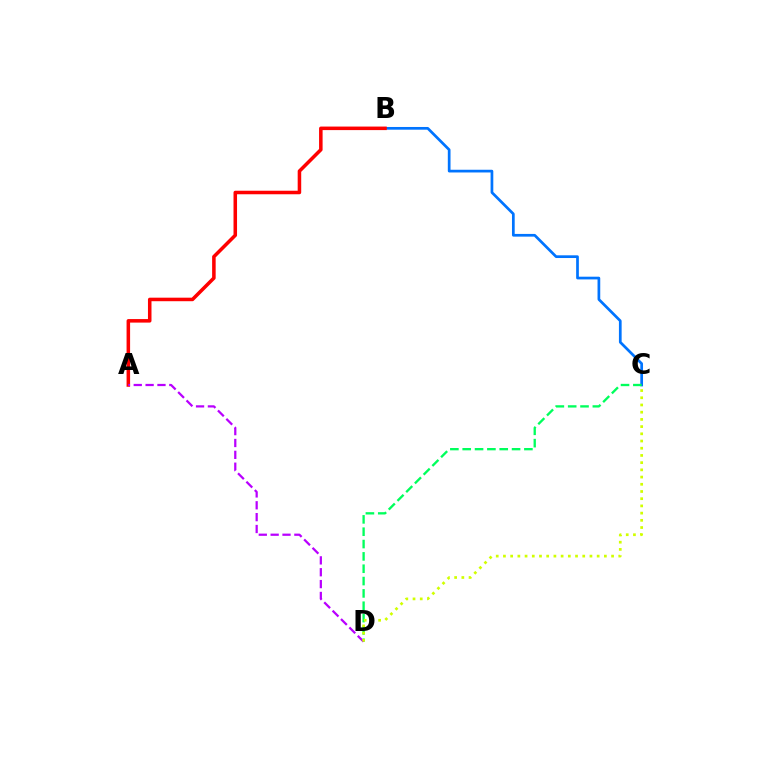{('B', 'C'): [{'color': '#0074ff', 'line_style': 'solid', 'thickness': 1.95}], ('C', 'D'): [{'color': '#00ff5c', 'line_style': 'dashed', 'thickness': 1.68}, {'color': '#d1ff00', 'line_style': 'dotted', 'thickness': 1.96}], ('A', 'B'): [{'color': '#ff0000', 'line_style': 'solid', 'thickness': 2.54}], ('A', 'D'): [{'color': '#b900ff', 'line_style': 'dashed', 'thickness': 1.61}]}